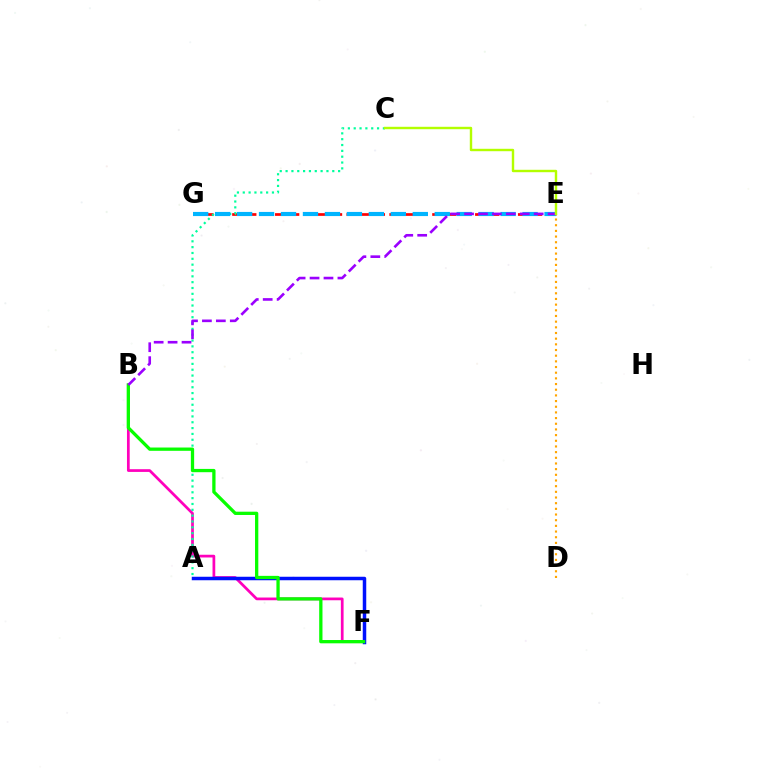{('B', 'F'): [{'color': '#ff00bd', 'line_style': 'solid', 'thickness': 1.96}, {'color': '#08ff00', 'line_style': 'solid', 'thickness': 2.37}], ('E', 'G'): [{'color': '#ff0000', 'line_style': 'dashed', 'thickness': 1.94}, {'color': '#00b5ff', 'line_style': 'dashed', 'thickness': 2.98}], ('D', 'E'): [{'color': '#ffa500', 'line_style': 'dotted', 'thickness': 1.54}], ('A', 'C'): [{'color': '#00ff9d', 'line_style': 'dotted', 'thickness': 1.59}], ('A', 'F'): [{'color': '#0010ff', 'line_style': 'solid', 'thickness': 2.52}], ('B', 'E'): [{'color': '#9b00ff', 'line_style': 'dashed', 'thickness': 1.89}], ('C', 'E'): [{'color': '#b3ff00', 'line_style': 'solid', 'thickness': 1.74}]}